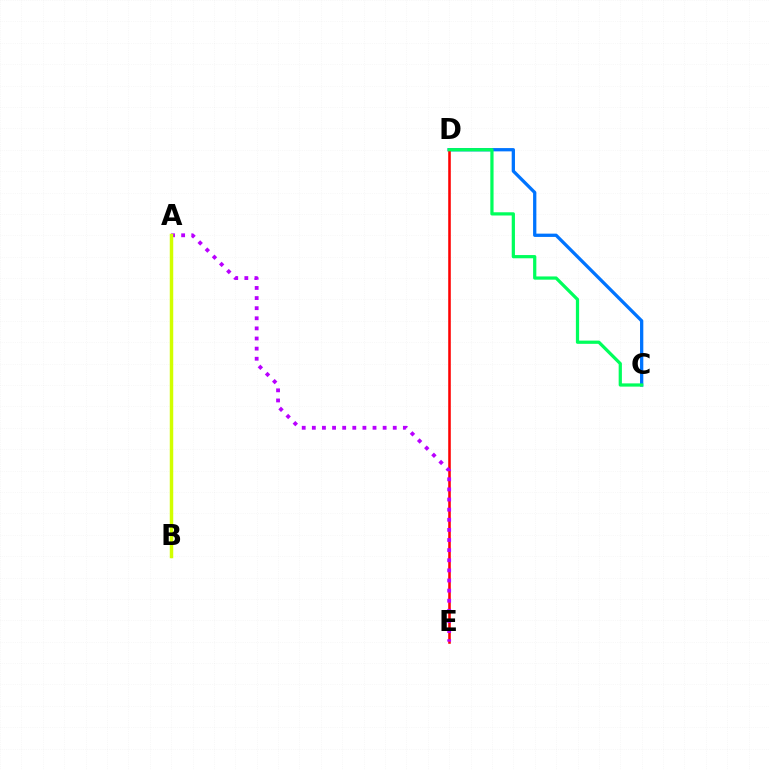{('C', 'D'): [{'color': '#0074ff', 'line_style': 'solid', 'thickness': 2.36}, {'color': '#00ff5c', 'line_style': 'solid', 'thickness': 2.33}], ('D', 'E'): [{'color': '#ff0000', 'line_style': 'solid', 'thickness': 1.85}], ('A', 'E'): [{'color': '#b900ff', 'line_style': 'dotted', 'thickness': 2.75}], ('A', 'B'): [{'color': '#d1ff00', 'line_style': 'solid', 'thickness': 2.5}]}